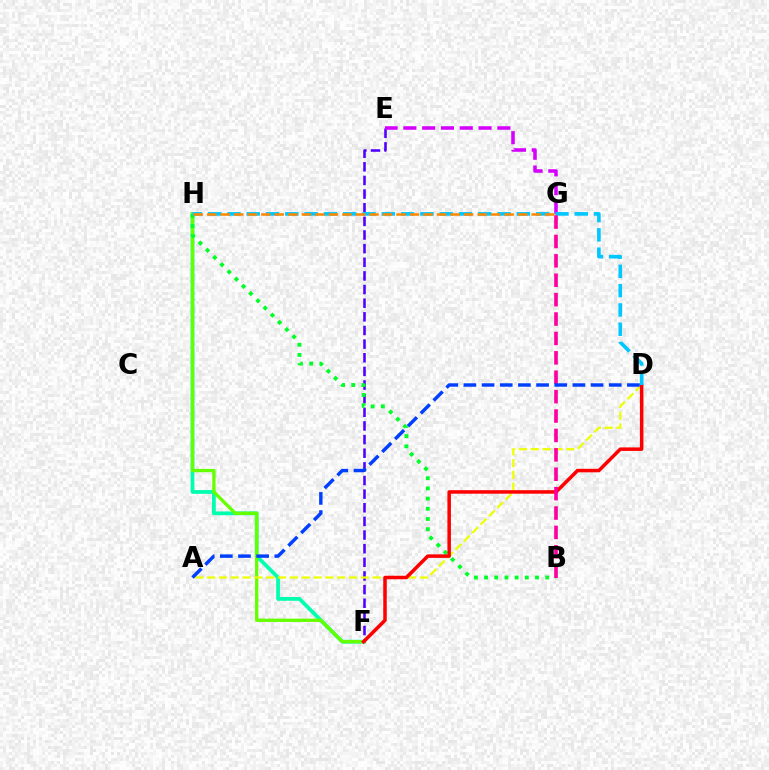{('F', 'H'): [{'color': '#00ffaf', 'line_style': 'solid', 'thickness': 2.72}, {'color': '#66ff00', 'line_style': 'solid', 'thickness': 2.38}], ('E', 'F'): [{'color': '#4f00ff', 'line_style': 'dashed', 'thickness': 1.85}], ('E', 'G'): [{'color': '#d600ff', 'line_style': 'dashed', 'thickness': 2.55}], ('B', 'H'): [{'color': '#00ff27', 'line_style': 'dotted', 'thickness': 2.77}], ('A', 'D'): [{'color': '#eeff00', 'line_style': 'dashed', 'thickness': 1.61}, {'color': '#003fff', 'line_style': 'dashed', 'thickness': 2.47}], ('D', 'F'): [{'color': '#ff0000', 'line_style': 'solid', 'thickness': 2.53}], ('D', 'H'): [{'color': '#00c7ff', 'line_style': 'dashed', 'thickness': 2.62}], ('G', 'H'): [{'color': '#ff8800', 'line_style': 'dashed', 'thickness': 1.84}], ('B', 'G'): [{'color': '#ff00a0', 'line_style': 'dashed', 'thickness': 2.64}]}